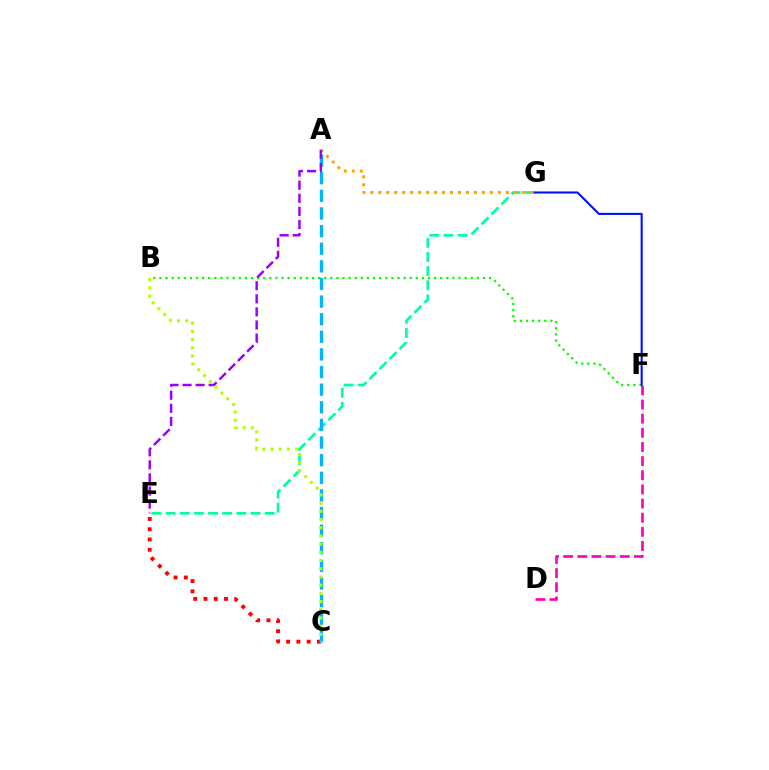{('E', 'G'): [{'color': '#00ff9d', 'line_style': 'dashed', 'thickness': 1.92}], ('C', 'E'): [{'color': '#ff0000', 'line_style': 'dotted', 'thickness': 2.79}], ('A', 'C'): [{'color': '#00b5ff', 'line_style': 'dashed', 'thickness': 2.39}], ('B', 'F'): [{'color': '#08ff00', 'line_style': 'dotted', 'thickness': 1.66}], ('A', 'G'): [{'color': '#ffa500', 'line_style': 'dotted', 'thickness': 2.17}], ('B', 'C'): [{'color': '#b3ff00', 'line_style': 'dotted', 'thickness': 2.23}], ('F', 'G'): [{'color': '#0010ff', 'line_style': 'solid', 'thickness': 1.5}], ('D', 'F'): [{'color': '#ff00bd', 'line_style': 'dashed', 'thickness': 1.92}], ('A', 'E'): [{'color': '#9b00ff', 'line_style': 'dashed', 'thickness': 1.78}]}